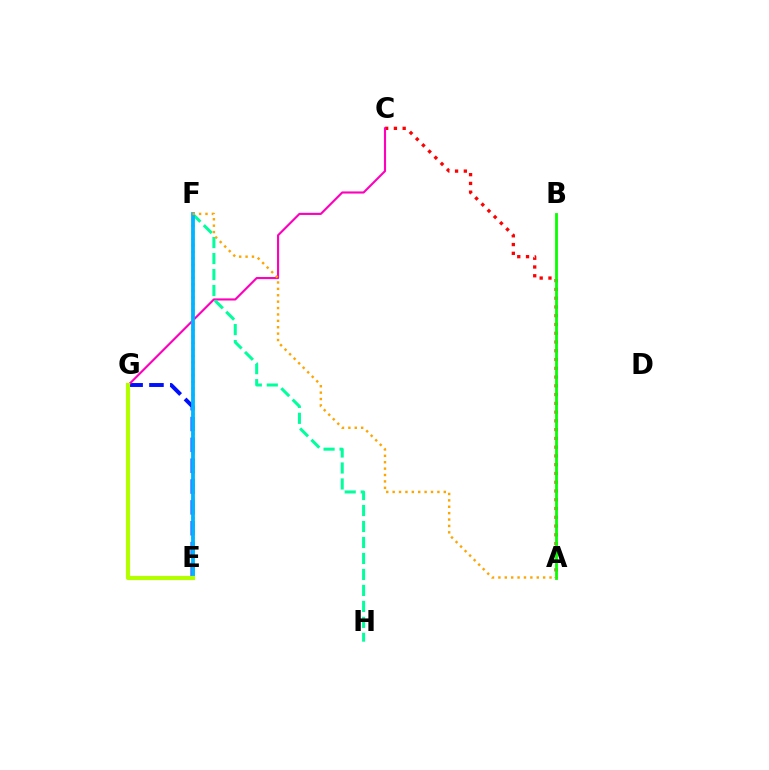{('E', 'G'): [{'color': '#0010ff', 'line_style': 'dashed', 'thickness': 2.83}, {'color': '#b3ff00', 'line_style': 'solid', 'thickness': 3.0}], ('A', 'C'): [{'color': '#ff0000', 'line_style': 'dotted', 'thickness': 2.38}], ('A', 'B'): [{'color': '#08ff00', 'line_style': 'solid', 'thickness': 2.02}], ('C', 'G'): [{'color': '#ff00bd', 'line_style': 'solid', 'thickness': 1.53}], ('E', 'F'): [{'color': '#9b00ff', 'line_style': 'dotted', 'thickness': 1.77}, {'color': '#00b5ff', 'line_style': 'solid', 'thickness': 2.73}], ('F', 'H'): [{'color': '#00ff9d', 'line_style': 'dashed', 'thickness': 2.17}], ('A', 'F'): [{'color': '#ffa500', 'line_style': 'dotted', 'thickness': 1.74}]}